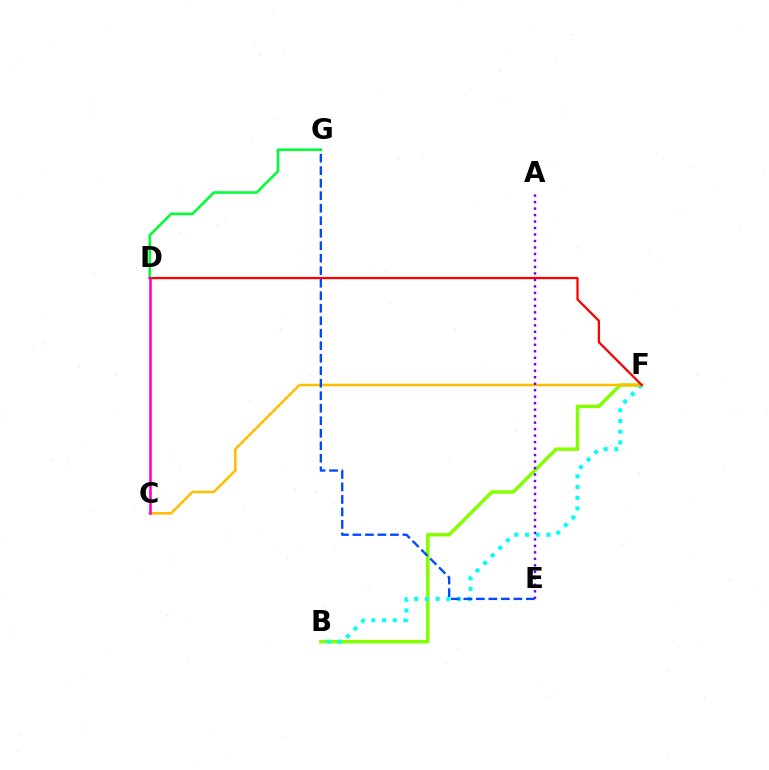{('B', 'F'): [{'color': '#84ff00', 'line_style': 'solid', 'thickness': 2.52}, {'color': '#00fff6', 'line_style': 'dotted', 'thickness': 2.91}], ('C', 'F'): [{'color': '#ffbd00', 'line_style': 'solid', 'thickness': 1.82}], ('D', 'G'): [{'color': '#00ff39', 'line_style': 'solid', 'thickness': 1.86}], ('D', 'F'): [{'color': '#ff0000', 'line_style': 'solid', 'thickness': 1.63}], ('E', 'G'): [{'color': '#004bff', 'line_style': 'dashed', 'thickness': 1.7}], ('C', 'D'): [{'color': '#ff00cf', 'line_style': 'solid', 'thickness': 1.86}], ('A', 'E'): [{'color': '#7200ff', 'line_style': 'dotted', 'thickness': 1.76}]}